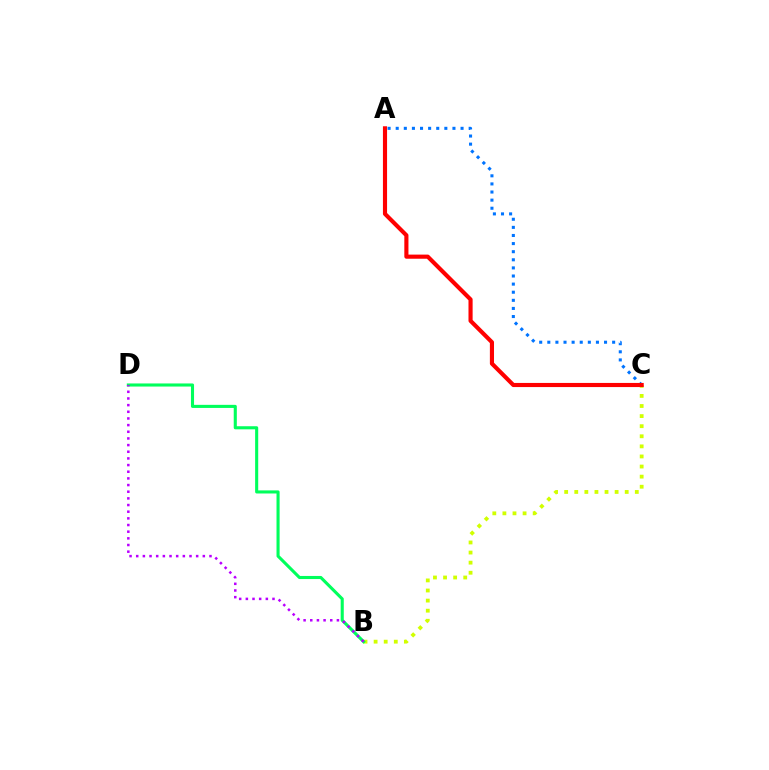{('B', 'C'): [{'color': '#d1ff00', 'line_style': 'dotted', 'thickness': 2.74}], ('A', 'C'): [{'color': '#0074ff', 'line_style': 'dotted', 'thickness': 2.2}, {'color': '#ff0000', 'line_style': 'solid', 'thickness': 2.97}], ('B', 'D'): [{'color': '#00ff5c', 'line_style': 'solid', 'thickness': 2.23}, {'color': '#b900ff', 'line_style': 'dotted', 'thickness': 1.81}]}